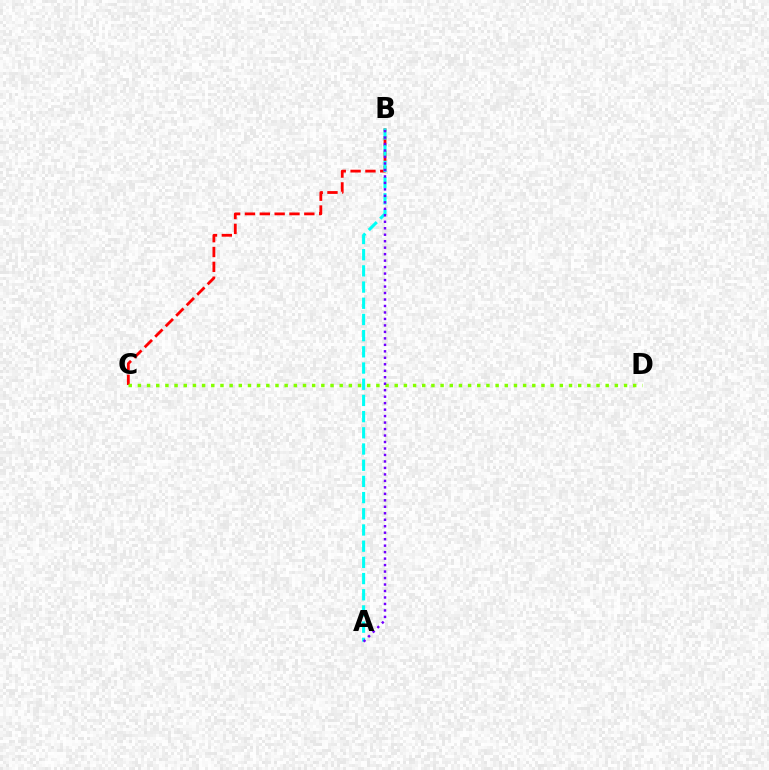{('B', 'C'): [{'color': '#ff0000', 'line_style': 'dashed', 'thickness': 2.02}], ('C', 'D'): [{'color': '#84ff00', 'line_style': 'dotted', 'thickness': 2.49}], ('A', 'B'): [{'color': '#00fff6', 'line_style': 'dashed', 'thickness': 2.2}, {'color': '#7200ff', 'line_style': 'dotted', 'thickness': 1.76}]}